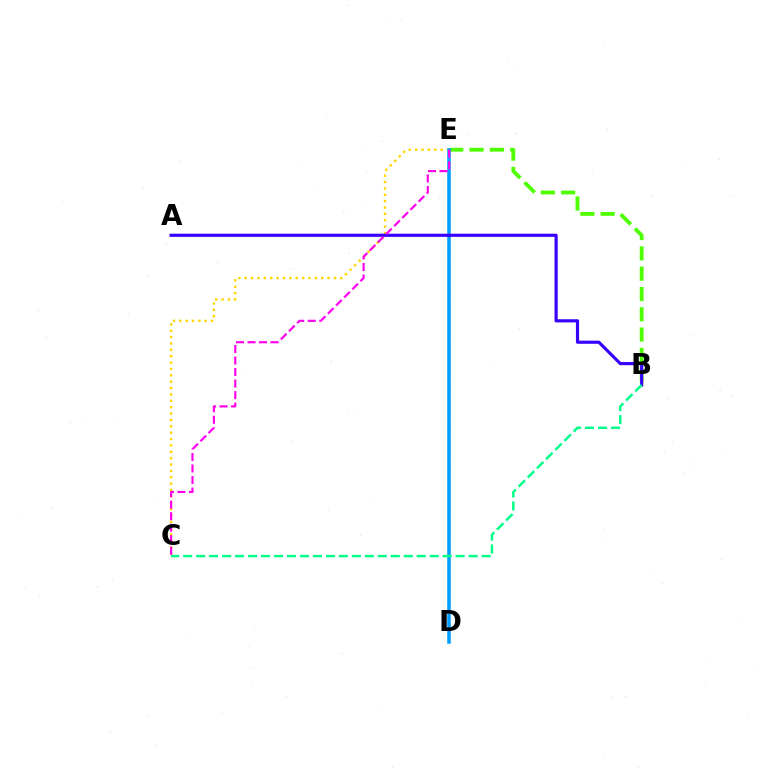{('B', 'E'): [{'color': '#4fff00', 'line_style': 'dashed', 'thickness': 2.76}], ('C', 'E'): [{'color': '#ffd500', 'line_style': 'dotted', 'thickness': 1.73}, {'color': '#ff00ed', 'line_style': 'dashed', 'thickness': 1.56}], ('D', 'E'): [{'color': '#ff0000', 'line_style': 'dotted', 'thickness': 1.54}, {'color': '#009eff', 'line_style': 'solid', 'thickness': 2.52}], ('A', 'B'): [{'color': '#3700ff', 'line_style': 'solid', 'thickness': 2.27}], ('B', 'C'): [{'color': '#00ff86', 'line_style': 'dashed', 'thickness': 1.76}]}